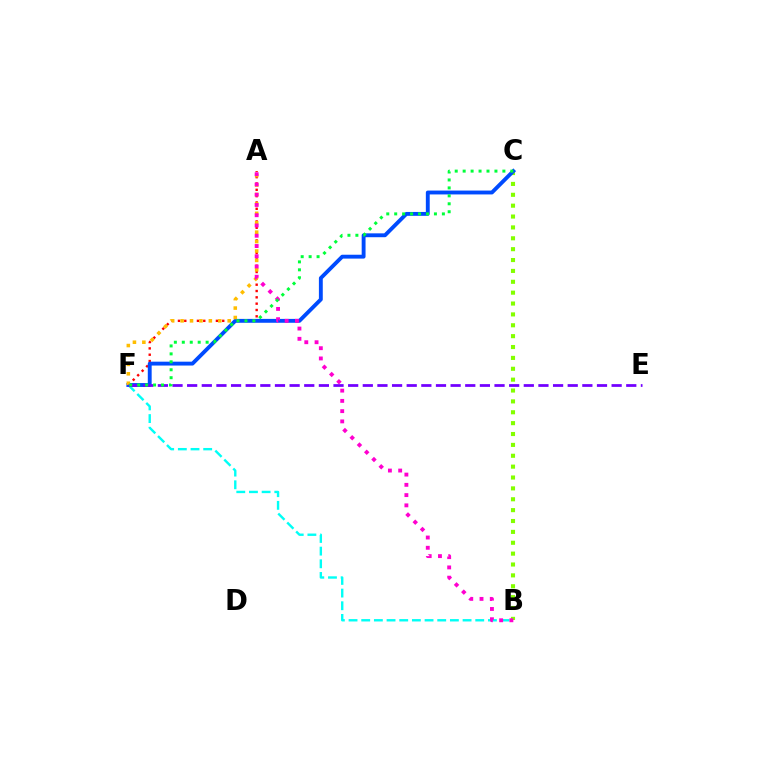{('A', 'F'): [{'color': '#ff0000', 'line_style': 'dotted', 'thickness': 1.72}, {'color': '#ffbd00', 'line_style': 'dotted', 'thickness': 2.56}], ('B', 'C'): [{'color': '#84ff00', 'line_style': 'dotted', 'thickness': 2.95}], ('B', 'F'): [{'color': '#00fff6', 'line_style': 'dashed', 'thickness': 1.72}], ('C', 'F'): [{'color': '#004bff', 'line_style': 'solid', 'thickness': 2.79}, {'color': '#00ff39', 'line_style': 'dotted', 'thickness': 2.16}], ('E', 'F'): [{'color': '#7200ff', 'line_style': 'dashed', 'thickness': 1.99}], ('A', 'B'): [{'color': '#ff00cf', 'line_style': 'dotted', 'thickness': 2.79}]}